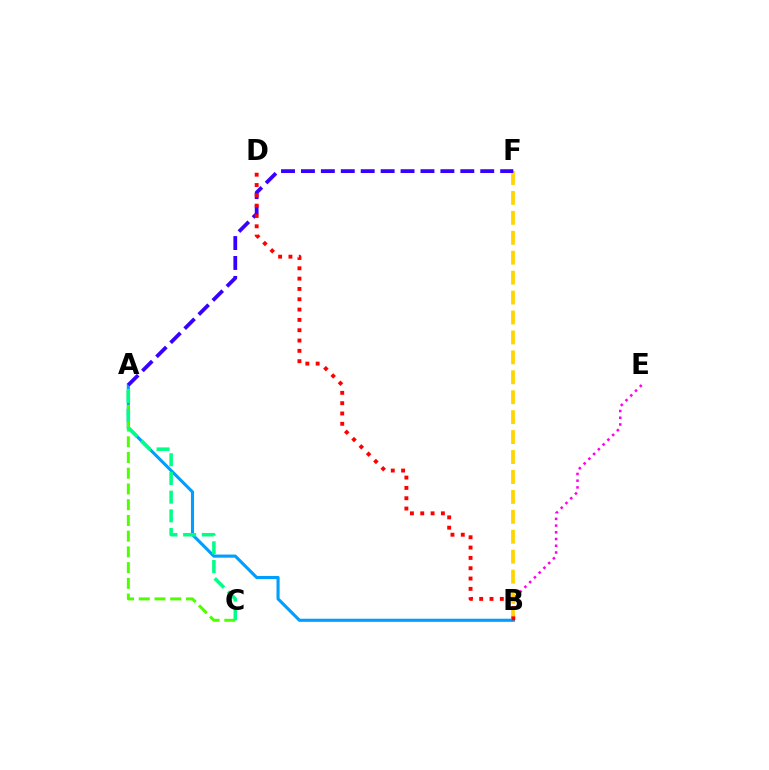{('A', 'B'): [{'color': '#009eff', 'line_style': 'solid', 'thickness': 2.24}], ('B', 'E'): [{'color': '#ff00ed', 'line_style': 'dotted', 'thickness': 1.83}], ('A', 'C'): [{'color': '#4fff00', 'line_style': 'dashed', 'thickness': 2.14}, {'color': '#00ff86', 'line_style': 'dashed', 'thickness': 2.54}], ('B', 'F'): [{'color': '#ffd500', 'line_style': 'dashed', 'thickness': 2.71}], ('A', 'F'): [{'color': '#3700ff', 'line_style': 'dashed', 'thickness': 2.71}], ('B', 'D'): [{'color': '#ff0000', 'line_style': 'dotted', 'thickness': 2.8}]}